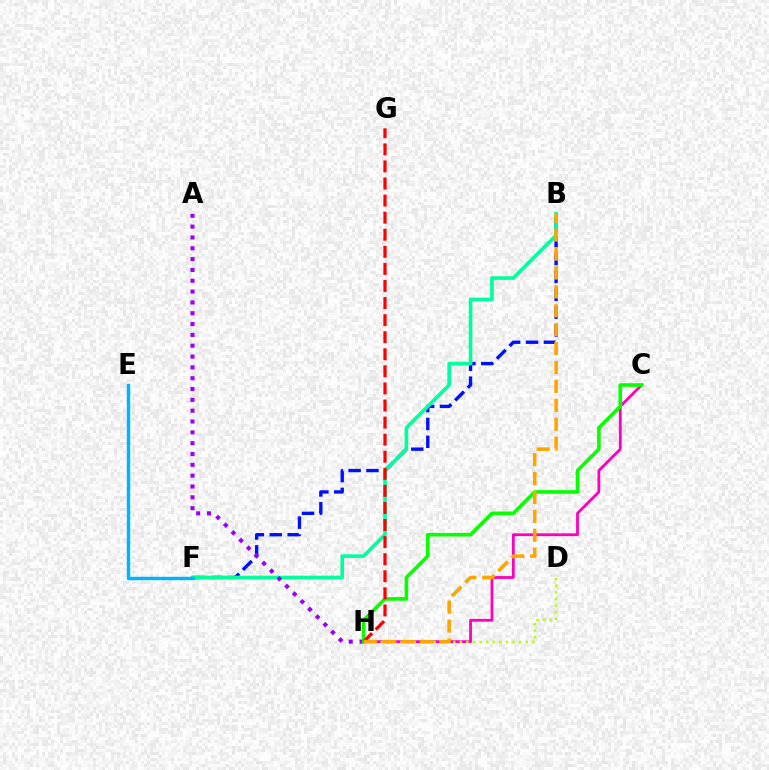{('C', 'H'): [{'color': '#ff00bd', 'line_style': 'solid', 'thickness': 2.01}, {'color': '#08ff00', 'line_style': 'solid', 'thickness': 2.59}], ('B', 'F'): [{'color': '#0010ff', 'line_style': 'dashed', 'thickness': 2.43}, {'color': '#00ff9d', 'line_style': 'solid', 'thickness': 2.62}], ('D', 'H'): [{'color': '#b3ff00', 'line_style': 'dotted', 'thickness': 1.79}], ('A', 'H'): [{'color': '#9b00ff', 'line_style': 'dotted', 'thickness': 2.94}], ('G', 'H'): [{'color': '#ff0000', 'line_style': 'dashed', 'thickness': 2.32}], ('B', 'H'): [{'color': '#ffa500', 'line_style': 'dashed', 'thickness': 2.57}], ('E', 'F'): [{'color': '#00b5ff', 'line_style': 'solid', 'thickness': 2.45}]}